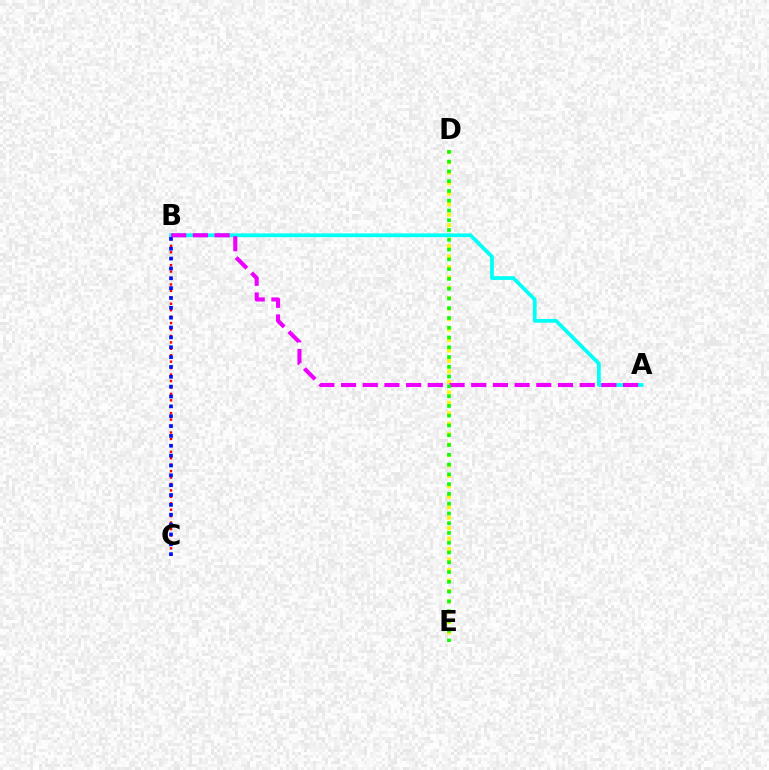{('D', 'E'): [{'color': '#fcf500', 'line_style': 'dotted', 'thickness': 2.84}, {'color': '#08ff00', 'line_style': 'dotted', 'thickness': 2.66}], ('B', 'C'): [{'color': '#ff0000', 'line_style': 'dotted', 'thickness': 1.75}, {'color': '#0010ff', 'line_style': 'dotted', 'thickness': 2.68}], ('A', 'B'): [{'color': '#00fff6', 'line_style': 'solid', 'thickness': 2.71}, {'color': '#ee00ff', 'line_style': 'dashed', 'thickness': 2.95}]}